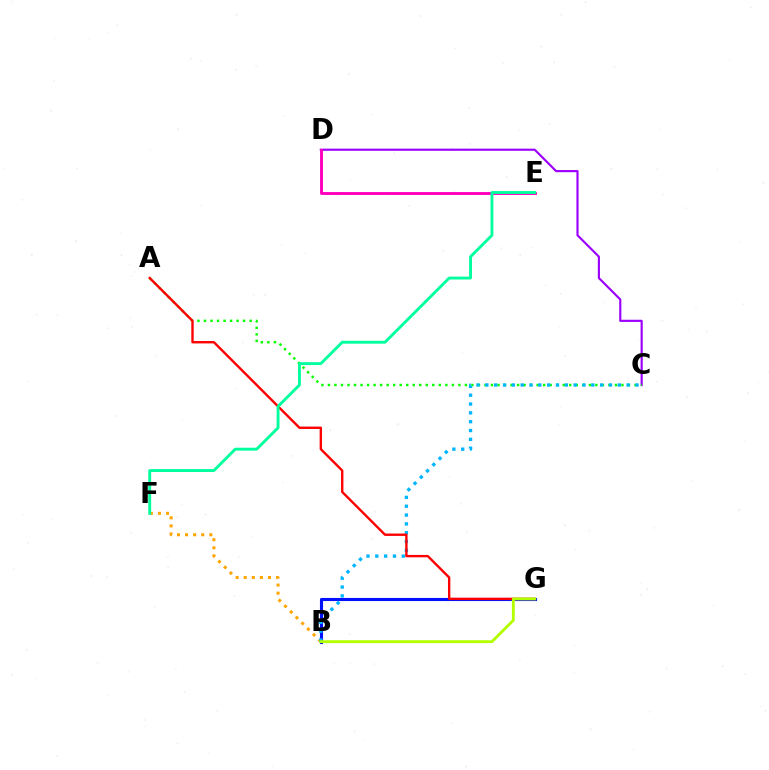{('C', 'D'): [{'color': '#9b00ff', 'line_style': 'solid', 'thickness': 1.55}], ('A', 'C'): [{'color': '#08ff00', 'line_style': 'dotted', 'thickness': 1.77}], ('B', 'G'): [{'color': '#0010ff', 'line_style': 'solid', 'thickness': 2.23}, {'color': '#b3ff00', 'line_style': 'solid', 'thickness': 2.06}], ('B', 'F'): [{'color': '#ffa500', 'line_style': 'dotted', 'thickness': 2.2}], ('B', 'C'): [{'color': '#00b5ff', 'line_style': 'dotted', 'thickness': 2.4}], ('D', 'E'): [{'color': '#ff00bd', 'line_style': 'solid', 'thickness': 2.09}], ('A', 'G'): [{'color': '#ff0000', 'line_style': 'solid', 'thickness': 1.71}], ('E', 'F'): [{'color': '#00ff9d', 'line_style': 'solid', 'thickness': 2.07}]}